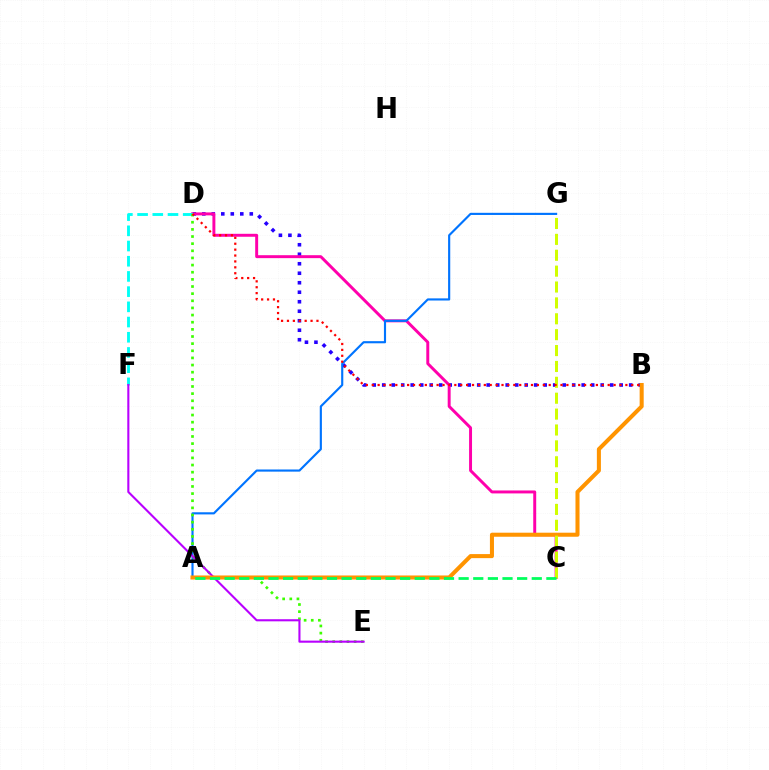{('B', 'D'): [{'color': '#2500ff', 'line_style': 'dotted', 'thickness': 2.58}, {'color': '#ff0000', 'line_style': 'dotted', 'thickness': 1.6}], ('C', 'D'): [{'color': '#ff00ac', 'line_style': 'solid', 'thickness': 2.12}], ('D', 'F'): [{'color': '#00fff6', 'line_style': 'dashed', 'thickness': 2.07}], ('A', 'G'): [{'color': '#0074ff', 'line_style': 'solid', 'thickness': 1.54}], ('D', 'E'): [{'color': '#3dff00', 'line_style': 'dotted', 'thickness': 1.94}], ('E', 'F'): [{'color': '#b900ff', 'line_style': 'solid', 'thickness': 1.51}], ('A', 'B'): [{'color': '#ff9400', 'line_style': 'solid', 'thickness': 2.91}], ('C', 'G'): [{'color': '#d1ff00', 'line_style': 'dashed', 'thickness': 2.16}], ('A', 'C'): [{'color': '#00ff5c', 'line_style': 'dashed', 'thickness': 1.99}]}